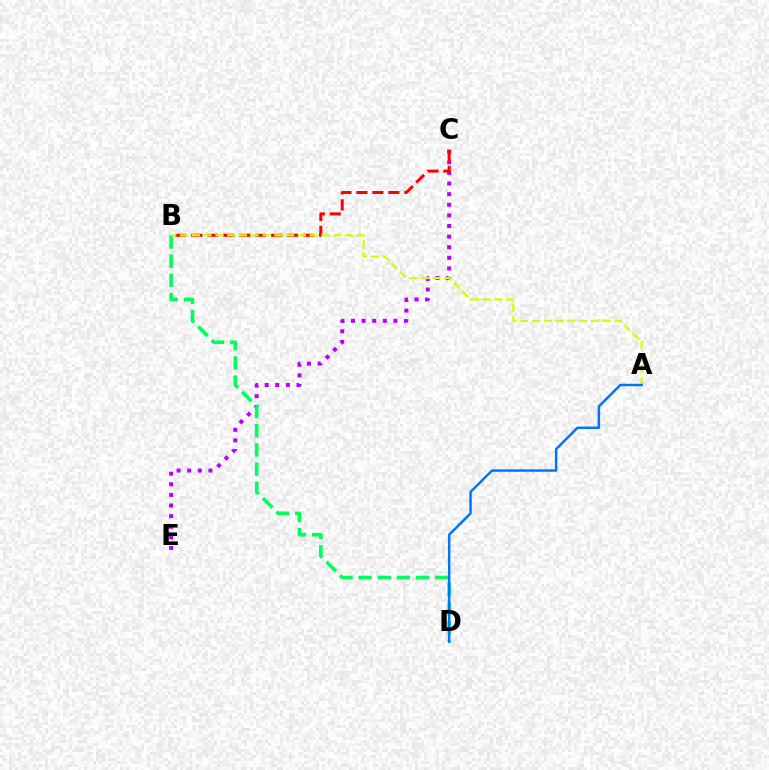{('C', 'E'): [{'color': '#b900ff', 'line_style': 'dotted', 'thickness': 2.88}], ('B', 'D'): [{'color': '#00ff5c', 'line_style': 'dashed', 'thickness': 2.6}], ('B', 'C'): [{'color': '#ff0000', 'line_style': 'dashed', 'thickness': 2.17}], ('A', 'B'): [{'color': '#d1ff00', 'line_style': 'dashed', 'thickness': 1.6}], ('A', 'D'): [{'color': '#0074ff', 'line_style': 'solid', 'thickness': 1.77}]}